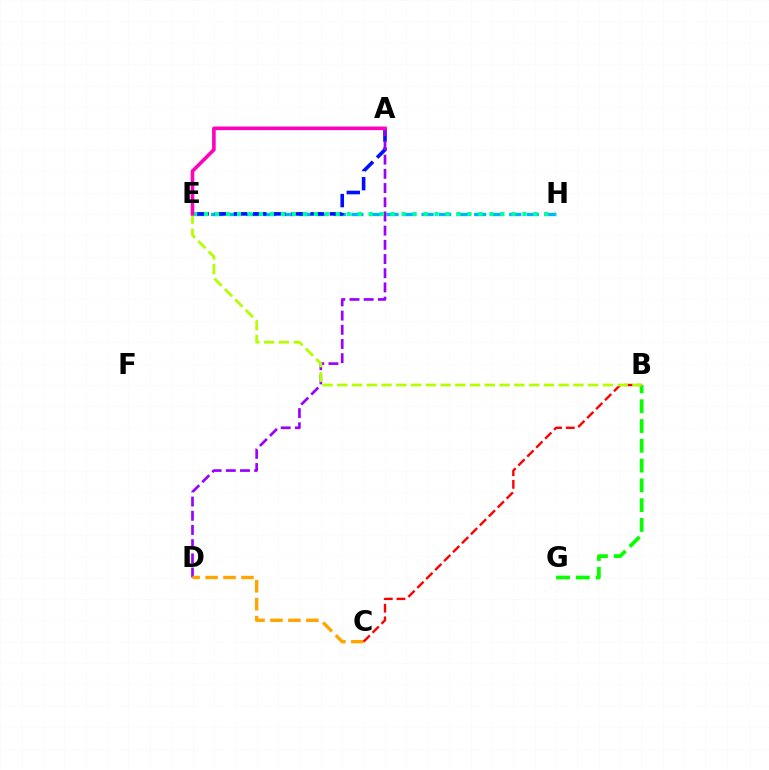{('E', 'H'): [{'color': '#00b5ff', 'line_style': 'dashed', 'thickness': 2.38}, {'color': '#00ff9d', 'line_style': 'dotted', 'thickness': 2.98}], ('A', 'E'): [{'color': '#0010ff', 'line_style': 'dashed', 'thickness': 2.6}, {'color': '#ff00bd', 'line_style': 'solid', 'thickness': 2.59}], ('A', 'D'): [{'color': '#9b00ff', 'line_style': 'dashed', 'thickness': 1.93}], ('C', 'D'): [{'color': '#ffa500', 'line_style': 'dashed', 'thickness': 2.44}], ('B', 'G'): [{'color': '#08ff00', 'line_style': 'dashed', 'thickness': 2.69}], ('B', 'C'): [{'color': '#ff0000', 'line_style': 'dashed', 'thickness': 1.72}], ('B', 'E'): [{'color': '#b3ff00', 'line_style': 'dashed', 'thickness': 2.0}]}